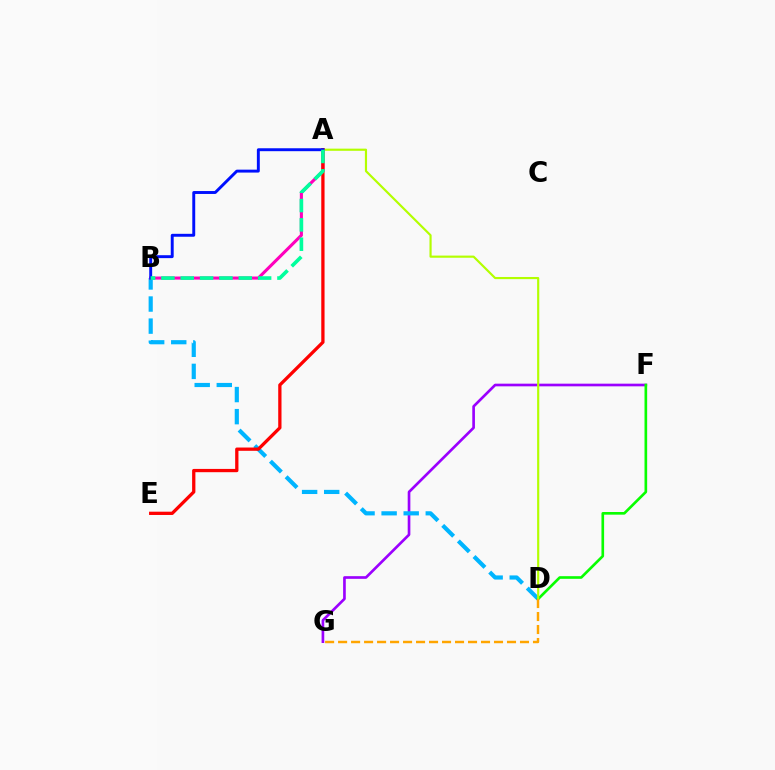{('F', 'G'): [{'color': '#9b00ff', 'line_style': 'solid', 'thickness': 1.92}], ('B', 'D'): [{'color': '#00b5ff', 'line_style': 'dashed', 'thickness': 3.0}], ('A', 'B'): [{'color': '#ff00bd', 'line_style': 'solid', 'thickness': 2.22}, {'color': '#0010ff', 'line_style': 'solid', 'thickness': 2.1}, {'color': '#00ff9d', 'line_style': 'dashed', 'thickness': 2.63}], ('D', 'F'): [{'color': '#08ff00', 'line_style': 'solid', 'thickness': 1.91}], ('A', 'D'): [{'color': '#b3ff00', 'line_style': 'solid', 'thickness': 1.56}], ('D', 'G'): [{'color': '#ffa500', 'line_style': 'dashed', 'thickness': 1.77}], ('A', 'E'): [{'color': '#ff0000', 'line_style': 'solid', 'thickness': 2.36}]}